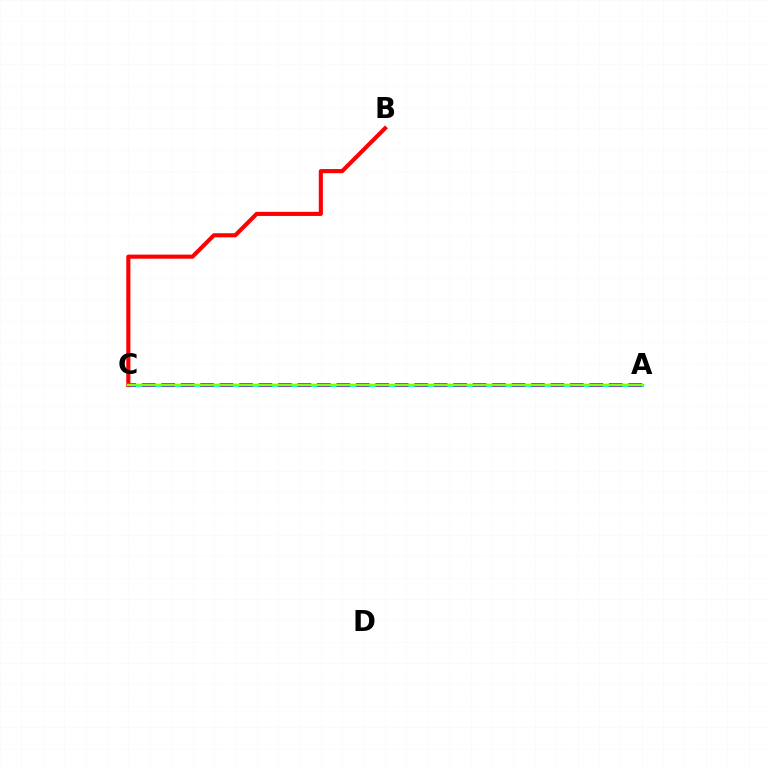{('A', 'C'): [{'color': '#00fff6', 'line_style': 'solid', 'thickness': 2.38}, {'color': '#7200ff', 'line_style': 'dashed', 'thickness': 2.64}, {'color': '#84ff00', 'line_style': 'solid', 'thickness': 1.79}], ('B', 'C'): [{'color': '#ff0000', 'line_style': 'solid', 'thickness': 2.96}]}